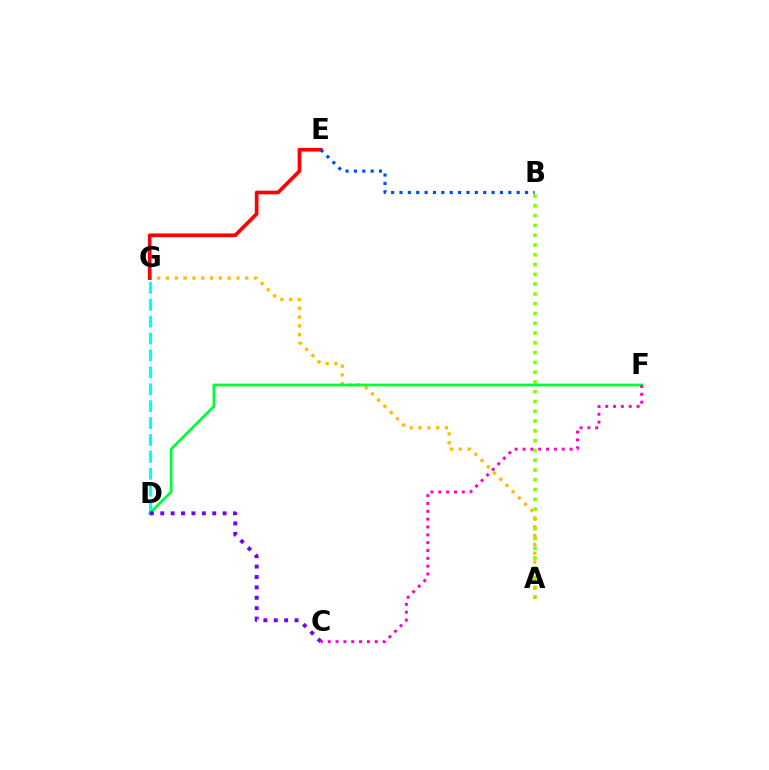{('A', 'B'): [{'color': '#84ff00', 'line_style': 'dotted', 'thickness': 2.66}], ('A', 'G'): [{'color': '#ffbd00', 'line_style': 'dotted', 'thickness': 2.39}], ('D', 'G'): [{'color': '#00fff6', 'line_style': 'dashed', 'thickness': 2.3}], ('D', 'F'): [{'color': '#00ff39', 'line_style': 'solid', 'thickness': 2.01}], ('C', 'D'): [{'color': '#7200ff', 'line_style': 'dotted', 'thickness': 2.82}], ('E', 'G'): [{'color': '#ff0000', 'line_style': 'solid', 'thickness': 2.67}], ('B', 'E'): [{'color': '#004bff', 'line_style': 'dotted', 'thickness': 2.27}], ('C', 'F'): [{'color': '#ff00cf', 'line_style': 'dotted', 'thickness': 2.13}]}